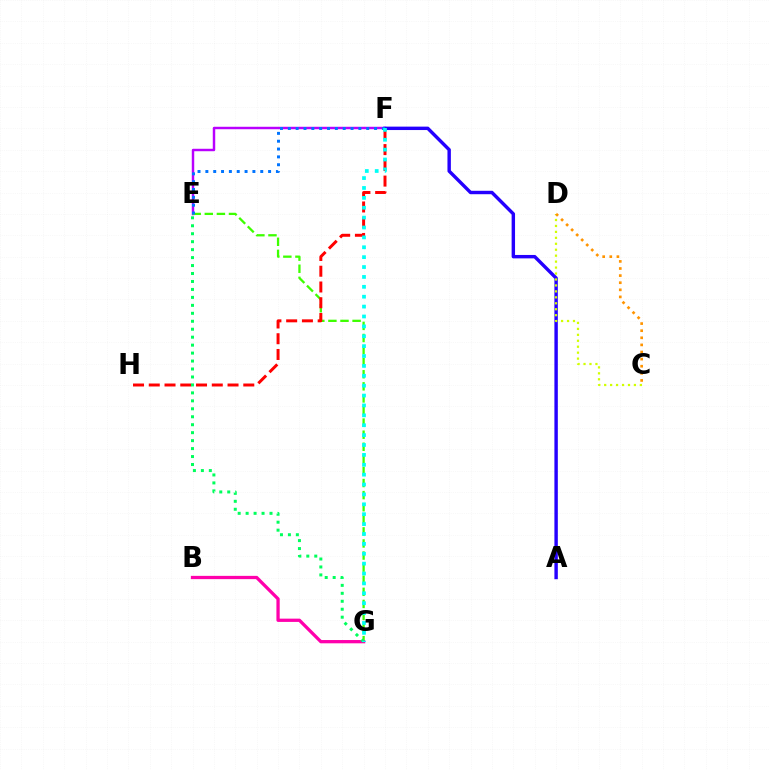{('E', 'F'): [{'color': '#b900ff', 'line_style': 'solid', 'thickness': 1.77}, {'color': '#0074ff', 'line_style': 'dotted', 'thickness': 2.13}], ('E', 'G'): [{'color': '#3dff00', 'line_style': 'dashed', 'thickness': 1.64}, {'color': '#00ff5c', 'line_style': 'dotted', 'thickness': 2.16}], ('B', 'G'): [{'color': '#ff00ac', 'line_style': 'solid', 'thickness': 2.36}], ('A', 'F'): [{'color': '#2500ff', 'line_style': 'solid', 'thickness': 2.46}], ('F', 'H'): [{'color': '#ff0000', 'line_style': 'dashed', 'thickness': 2.14}], ('C', 'D'): [{'color': '#d1ff00', 'line_style': 'dotted', 'thickness': 1.62}, {'color': '#ff9400', 'line_style': 'dotted', 'thickness': 1.93}], ('F', 'G'): [{'color': '#00fff6', 'line_style': 'dotted', 'thickness': 2.69}]}